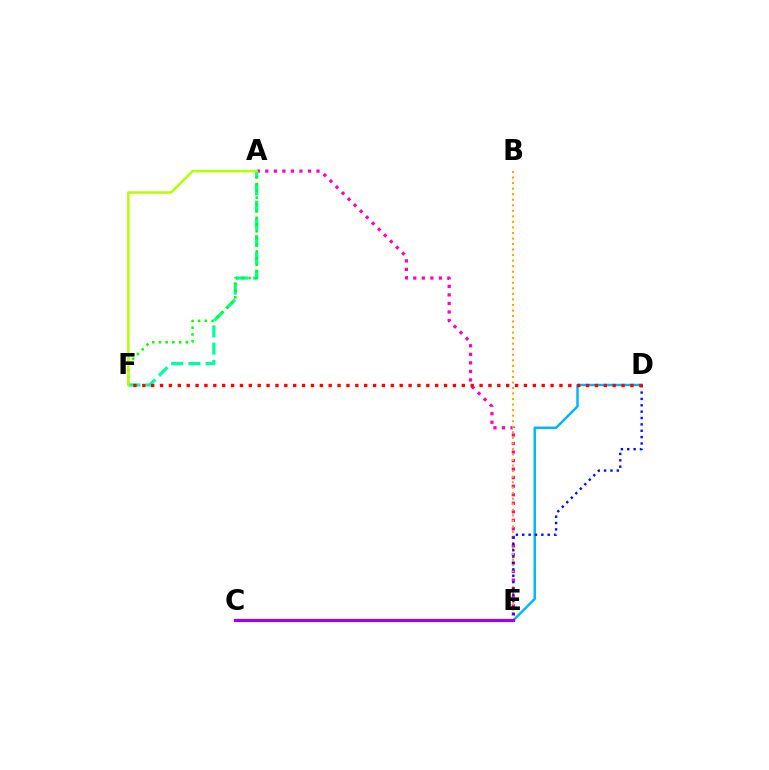{('A', 'E'): [{'color': '#ff00bd', 'line_style': 'dotted', 'thickness': 2.32}], ('B', 'E'): [{'color': '#ffa500', 'line_style': 'dotted', 'thickness': 1.5}], ('D', 'E'): [{'color': '#00b5ff', 'line_style': 'solid', 'thickness': 1.77}, {'color': '#0010ff', 'line_style': 'dotted', 'thickness': 1.73}], ('A', 'F'): [{'color': '#00ff9d', 'line_style': 'dashed', 'thickness': 2.34}, {'color': '#08ff00', 'line_style': 'dotted', 'thickness': 1.83}, {'color': '#b3ff00', 'line_style': 'solid', 'thickness': 1.79}], ('D', 'F'): [{'color': '#ff0000', 'line_style': 'dotted', 'thickness': 2.41}], ('C', 'E'): [{'color': '#9b00ff', 'line_style': 'solid', 'thickness': 2.31}]}